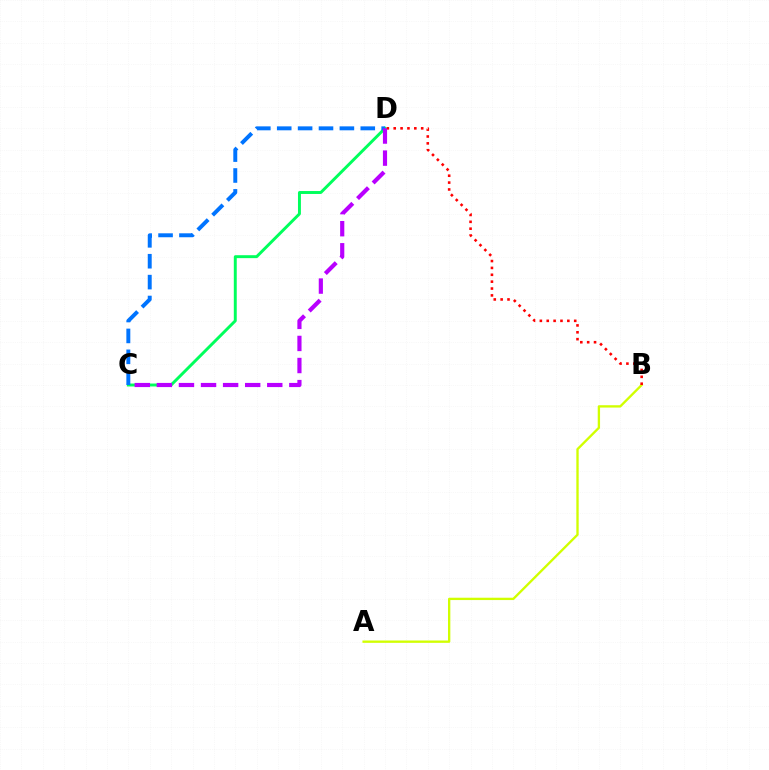{('C', 'D'): [{'color': '#00ff5c', 'line_style': 'solid', 'thickness': 2.12}, {'color': '#0074ff', 'line_style': 'dashed', 'thickness': 2.84}, {'color': '#b900ff', 'line_style': 'dashed', 'thickness': 3.0}], ('A', 'B'): [{'color': '#d1ff00', 'line_style': 'solid', 'thickness': 1.68}], ('B', 'D'): [{'color': '#ff0000', 'line_style': 'dotted', 'thickness': 1.87}]}